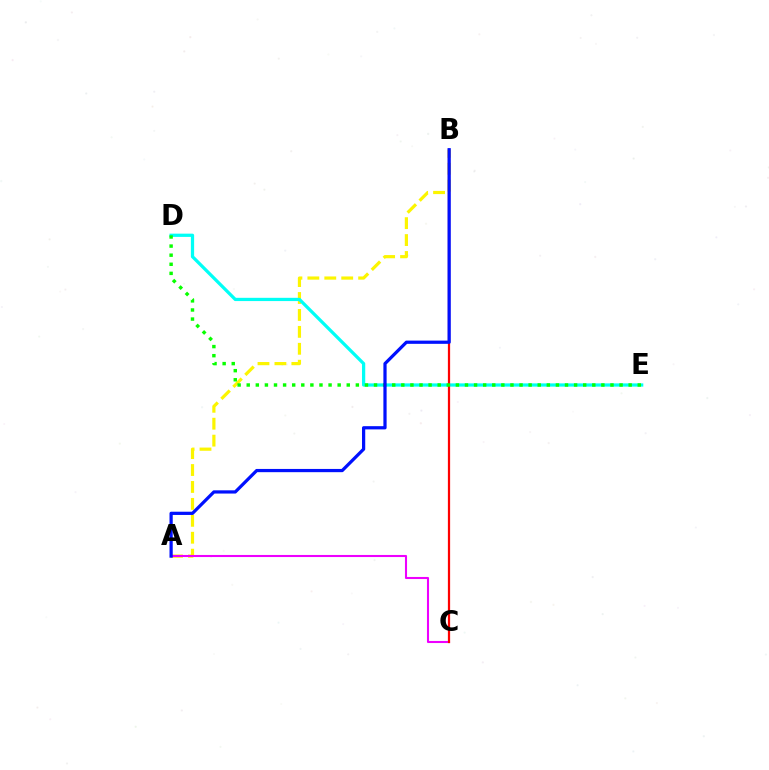{('A', 'B'): [{'color': '#fcf500', 'line_style': 'dashed', 'thickness': 2.3}, {'color': '#0010ff', 'line_style': 'solid', 'thickness': 2.33}], ('A', 'C'): [{'color': '#ee00ff', 'line_style': 'solid', 'thickness': 1.5}], ('D', 'E'): [{'color': '#00fff6', 'line_style': 'solid', 'thickness': 2.34}, {'color': '#08ff00', 'line_style': 'dotted', 'thickness': 2.47}], ('B', 'C'): [{'color': '#ff0000', 'line_style': 'solid', 'thickness': 1.62}]}